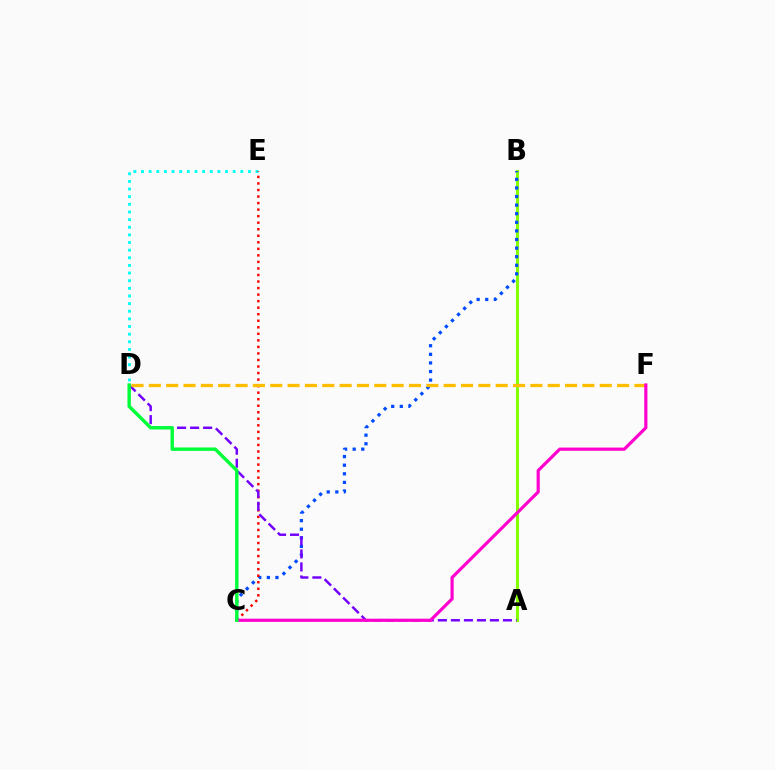{('A', 'B'): [{'color': '#84ff00', 'line_style': 'solid', 'thickness': 2.22}], ('B', 'C'): [{'color': '#004bff', 'line_style': 'dotted', 'thickness': 2.33}], ('D', 'E'): [{'color': '#00fff6', 'line_style': 'dotted', 'thickness': 2.08}], ('C', 'E'): [{'color': '#ff0000', 'line_style': 'dotted', 'thickness': 1.78}], ('A', 'D'): [{'color': '#7200ff', 'line_style': 'dashed', 'thickness': 1.77}], ('D', 'F'): [{'color': '#ffbd00', 'line_style': 'dashed', 'thickness': 2.36}], ('C', 'F'): [{'color': '#ff00cf', 'line_style': 'solid', 'thickness': 2.29}], ('C', 'D'): [{'color': '#00ff39', 'line_style': 'solid', 'thickness': 2.45}]}